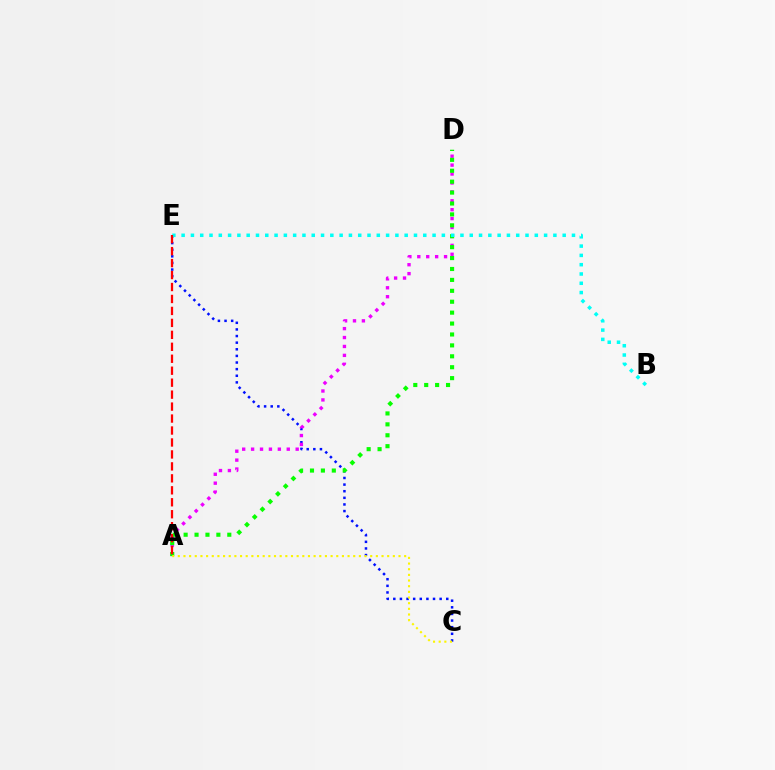{('C', 'E'): [{'color': '#0010ff', 'line_style': 'dotted', 'thickness': 1.8}], ('A', 'D'): [{'color': '#ee00ff', 'line_style': 'dotted', 'thickness': 2.42}, {'color': '#08ff00', 'line_style': 'dotted', 'thickness': 2.97}], ('A', 'C'): [{'color': '#fcf500', 'line_style': 'dotted', 'thickness': 1.54}], ('B', 'E'): [{'color': '#00fff6', 'line_style': 'dotted', 'thickness': 2.53}], ('A', 'E'): [{'color': '#ff0000', 'line_style': 'dashed', 'thickness': 1.62}]}